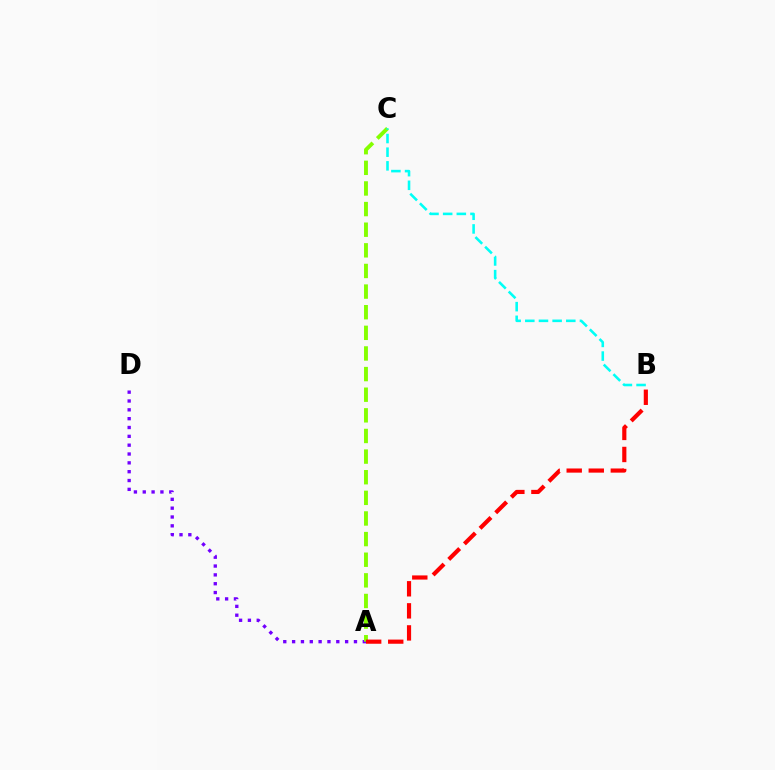{('A', 'D'): [{'color': '#7200ff', 'line_style': 'dotted', 'thickness': 2.4}], ('A', 'C'): [{'color': '#84ff00', 'line_style': 'dashed', 'thickness': 2.8}], ('A', 'B'): [{'color': '#ff0000', 'line_style': 'dashed', 'thickness': 3.0}], ('B', 'C'): [{'color': '#00fff6', 'line_style': 'dashed', 'thickness': 1.86}]}